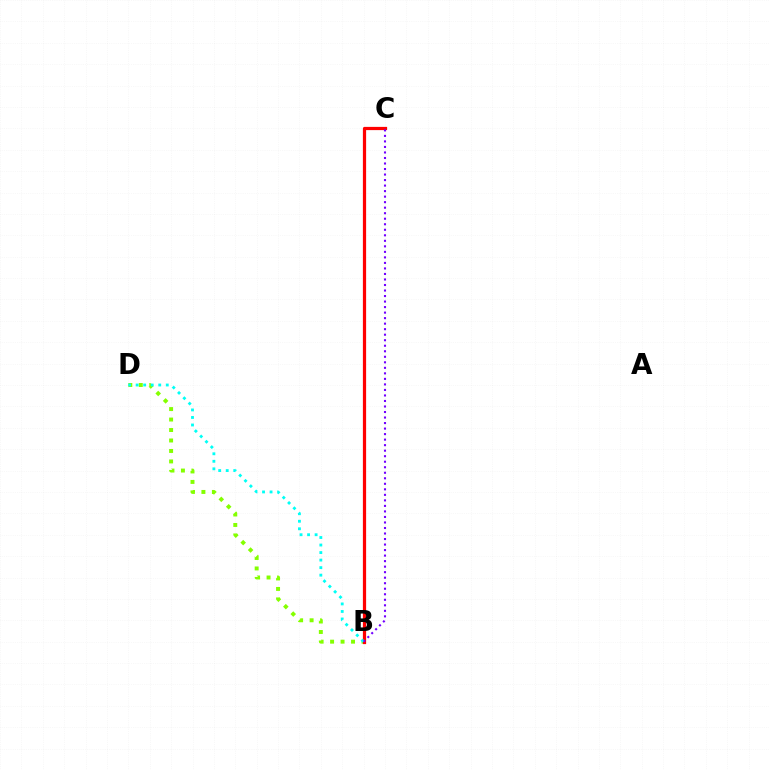{('B', 'D'): [{'color': '#84ff00', 'line_style': 'dotted', 'thickness': 2.84}, {'color': '#00fff6', 'line_style': 'dotted', 'thickness': 2.05}], ('B', 'C'): [{'color': '#ff0000', 'line_style': 'solid', 'thickness': 2.32}, {'color': '#7200ff', 'line_style': 'dotted', 'thickness': 1.5}]}